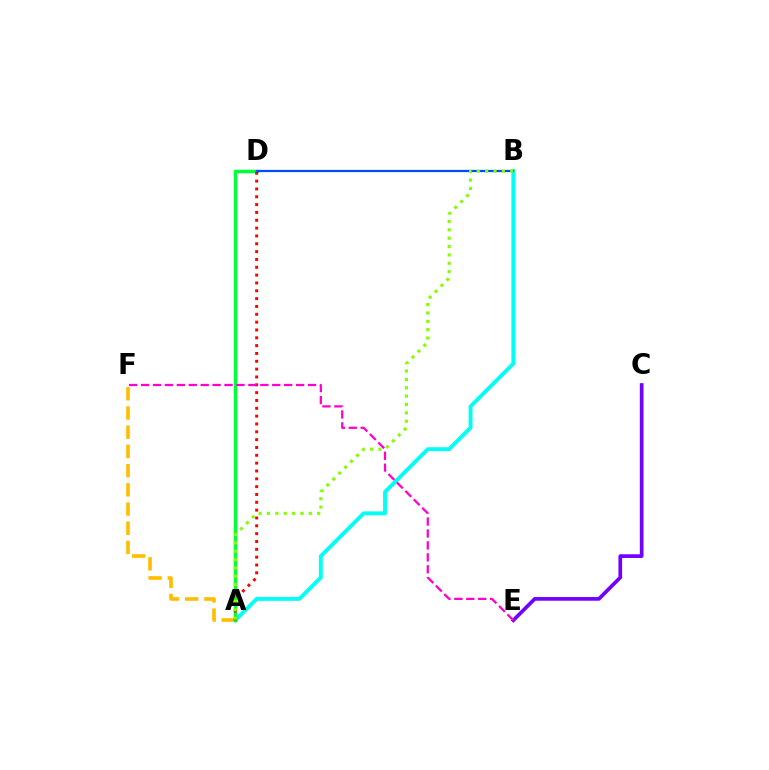{('A', 'F'): [{'color': '#ffbd00', 'line_style': 'dashed', 'thickness': 2.61}], ('A', 'B'): [{'color': '#00fff6', 'line_style': 'solid', 'thickness': 2.79}, {'color': '#84ff00', 'line_style': 'dotted', 'thickness': 2.27}], ('A', 'D'): [{'color': '#00ff39', 'line_style': 'solid', 'thickness': 2.52}, {'color': '#ff0000', 'line_style': 'dotted', 'thickness': 2.13}], ('C', 'E'): [{'color': '#7200ff', 'line_style': 'solid', 'thickness': 2.65}], ('B', 'D'): [{'color': '#004bff', 'line_style': 'solid', 'thickness': 1.62}], ('E', 'F'): [{'color': '#ff00cf', 'line_style': 'dashed', 'thickness': 1.62}]}